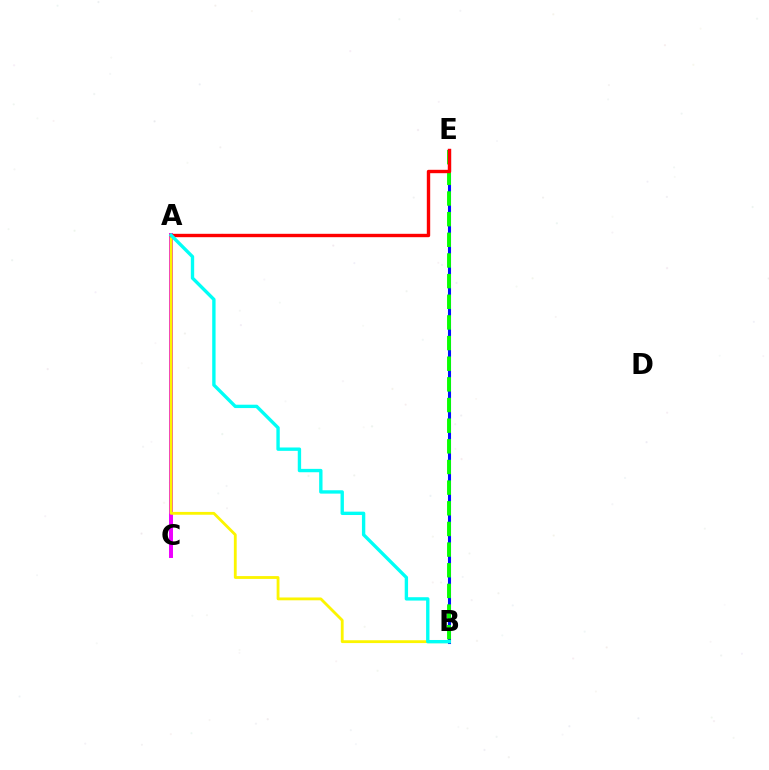{('B', 'E'): [{'color': '#0010ff', 'line_style': 'solid', 'thickness': 2.2}, {'color': '#08ff00', 'line_style': 'dashed', 'thickness': 2.81}], ('A', 'C'): [{'color': '#ee00ff', 'line_style': 'solid', 'thickness': 2.85}], ('A', 'B'): [{'color': '#fcf500', 'line_style': 'solid', 'thickness': 2.03}, {'color': '#00fff6', 'line_style': 'solid', 'thickness': 2.42}], ('A', 'E'): [{'color': '#ff0000', 'line_style': 'solid', 'thickness': 2.44}]}